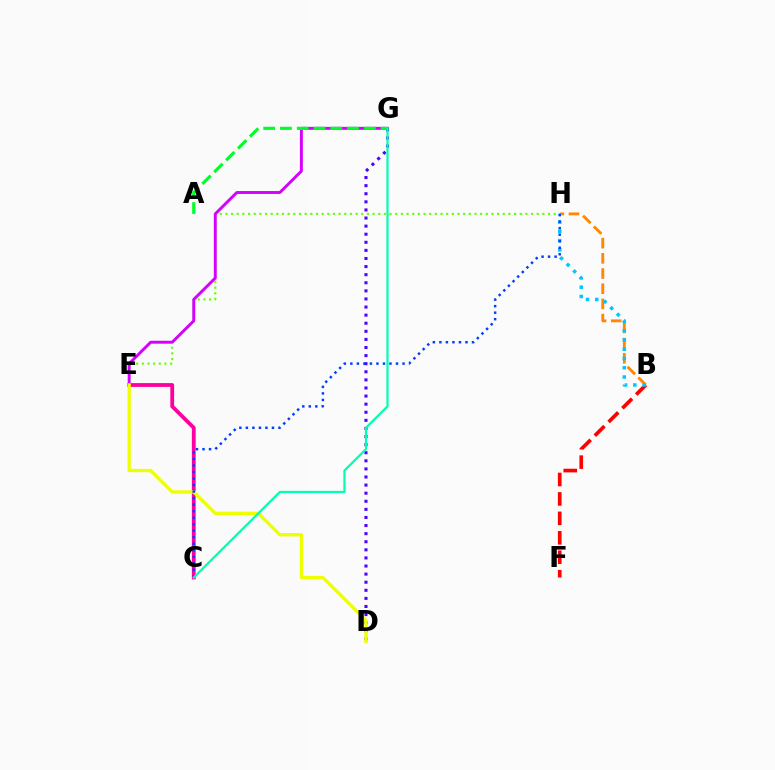{('B', 'F'): [{'color': '#ff0000', 'line_style': 'dashed', 'thickness': 2.64}], ('E', 'H'): [{'color': '#66ff00', 'line_style': 'dotted', 'thickness': 1.54}], ('E', 'G'): [{'color': '#d600ff', 'line_style': 'solid', 'thickness': 2.11}], ('D', 'G'): [{'color': '#4f00ff', 'line_style': 'dotted', 'thickness': 2.2}], ('C', 'E'): [{'color': '#ff00a0', 'line_style': 'solid', 'thickness': 2.74}], ('B', 'H'): [{'color': '#ff8800', 'line_style': 'dashed', 'thickness': 2.06}, {'color': '#00c7ff', 'line_style': 'dotted', 'thickness': 2.51}], ('A', 'G'): [{'color': '#00ff27', 'line_style': 'dashed', 'thickness': 2.28}], ('D', 'E'): [{'color': '#eeff00', 'line_style': 'solid', 'thickness': 2.37}], ('C', 'H'): [{'color': '#003fff', 'line_style': 'dotted', 'thickness': 1.77}], ('C', 'G'): [{'color': '#00ffaf', 'line_style': 'solid', 'thickness': 1.58}]}